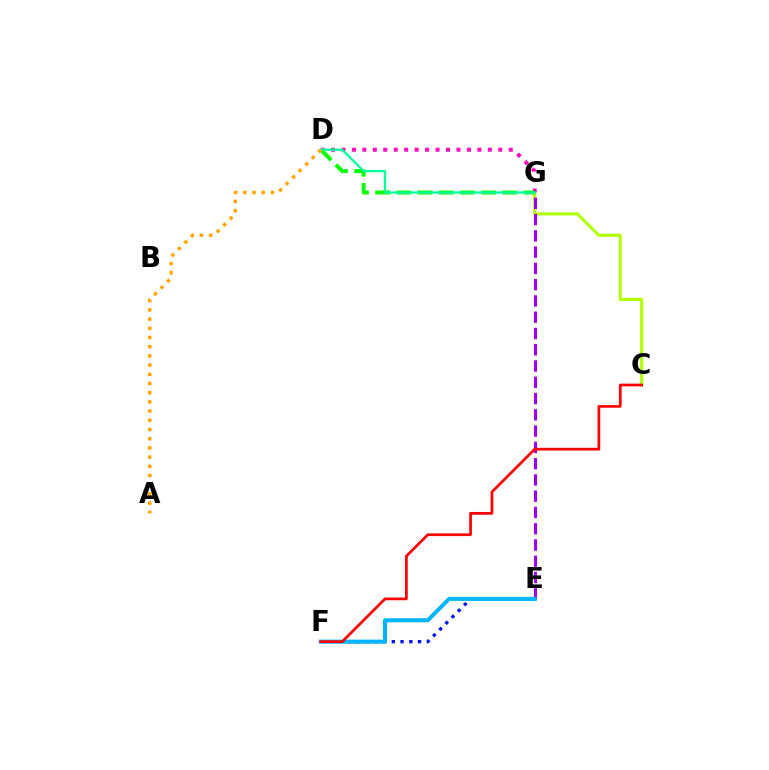{('C', 'G'): [{'color': '#b3ff00', 'line_style': 'solid', 'thickness': 2.21}], ('E', 'F'): [{'color': '#0010ff', 'line_style': 'dotted', 'thickness': 2.38}, {'color': '#00b5ff', 'line_style': 'solid', 'thickness': 2.92}], ('D', 'G'): [{'color': '#ff00bd', 'line_style': 'dotted', 'thickness': 2.84}, {'color': '#08ff00', 'line_style': 'dashed', 'thickness': 2.88}, {'color': '#00ff9d', 'line_style': 'solid', 'thickness': 1.65}], ('E', 'G'): [{'color': '#9b00ff', 'line_style': 'dashed', 'thickness': 2.21}], ('C', 'F'): [{'color': '#ff0000', 'line_style': 'solid', 'thickness': 1.96}], ('A', 'D'): [{'color': '#ffa500', 'line_style': 'dotted', 'thickness': 2.5}]}